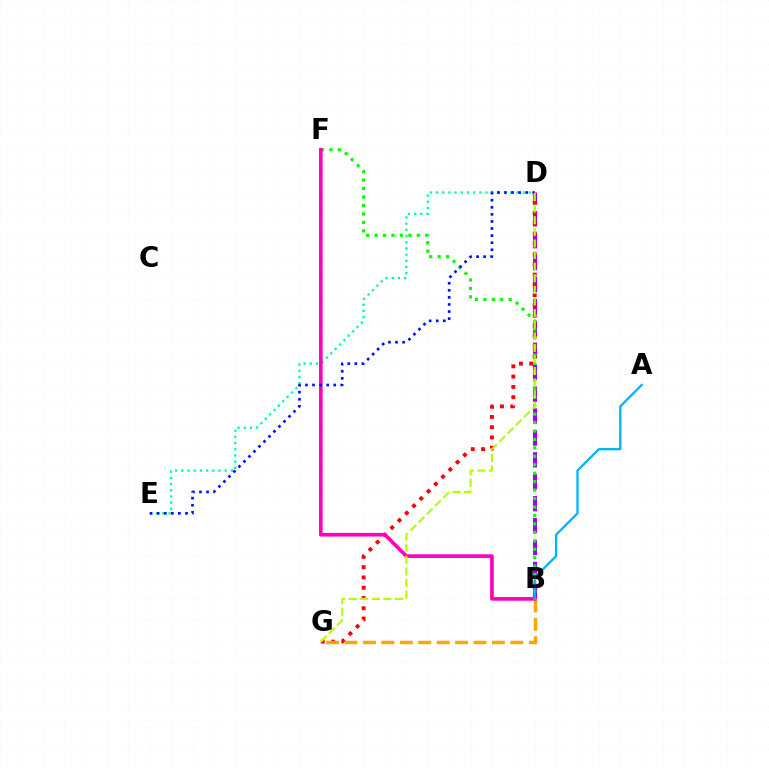{('B', 'D'): [{'color': '#9b00ff', 'line_style': 'dashed', 'thickness': 2.98}], ('D', 'G'): [{'color': '#ff0000', 'line_style': 'dotted', 'thickness': 2.79}, {'color': '#b3ff00', 'line_style': 'dashed', 'thickness': 1.58}], ('B', 'F'): [{'color': '#08ff00', 'line_style': 'dotted', 'thickness': 2.29}, {'color': '#ff00bd', 'line_style': 'solid', 'thickness': 2.62}], ('D', 'E'): [{'color': '#00ff9d', 'line_style': 'dotted', 'thickness': 1.68}, {'color': '#0010ff', 'line_style': 'dotted', 'thickness': 1.92}], ('B', 'G'): [{'color': '#ffa500', 'line_style': 'dashed', 'thickness': 2.5}], ('A', 'B'): [{'color': '#00b5ff', 'line_style': 'solid', 'thickness': 1.67}]}